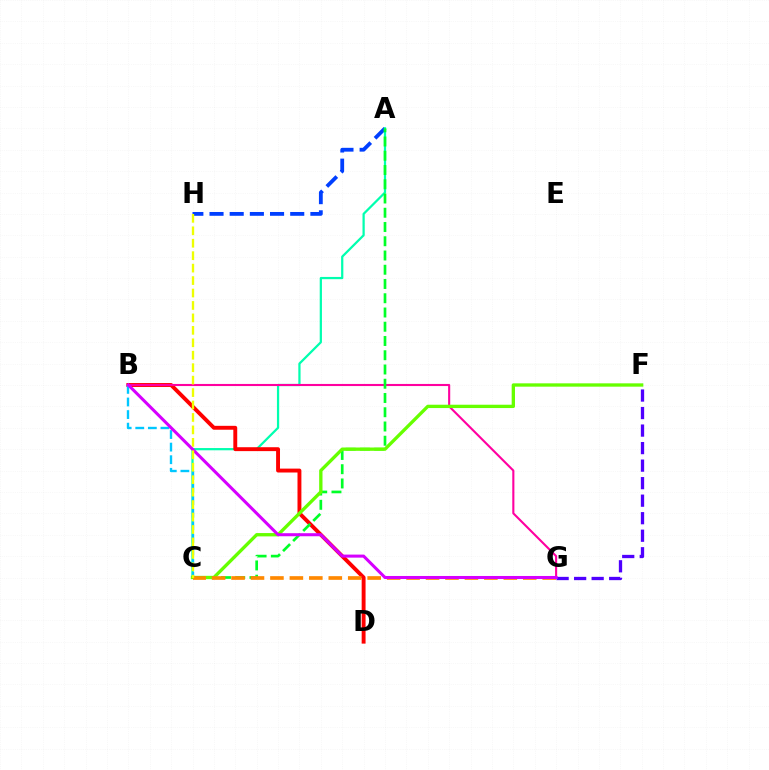{('A', 'H'): [{'color': '#003fff', 'line_style': 'dashed', 'thickness': 2.74}], ('A', 'C'): [{'color': '#00ffaf', 'line_style': 'solid', 'thickness': 1.61}, {'color': '#00ff27', 'line_style': 'dashed', 'thickness': 1.94}], ('B', 'D'): [{'color': '#ff0000', 'line_style': 'solid', 'thickness': 2.81}], ('B', 'C'): [{'color': '#00c7ff', 'line_style': 'dashed', 'thickness': 1.71}], ('F', 'G'): [{'color': '#4f00ff', 'line_style': 'dashed', 'thickness': 2.38}], ('B', 'G'): [{'color': '#ff00a0', 'line_style': 'solid', 'thickness': 1.52}, {'color': '#d600ff', 'line_style': 'solid', 'thickness': 2.19}], ('C', 'F'): [{'color': '#66ff00', 'line_style': 'solid', 'thickness': 2.4}], ('C', 'G'): [{'color': '#ff8800', 'line_style': 'dashed', 'thickness': 2.64}], ('C', 'H'): [{'color': '#eeff00', 'line_style': 'dashed', 'thickness': 1.69}]}